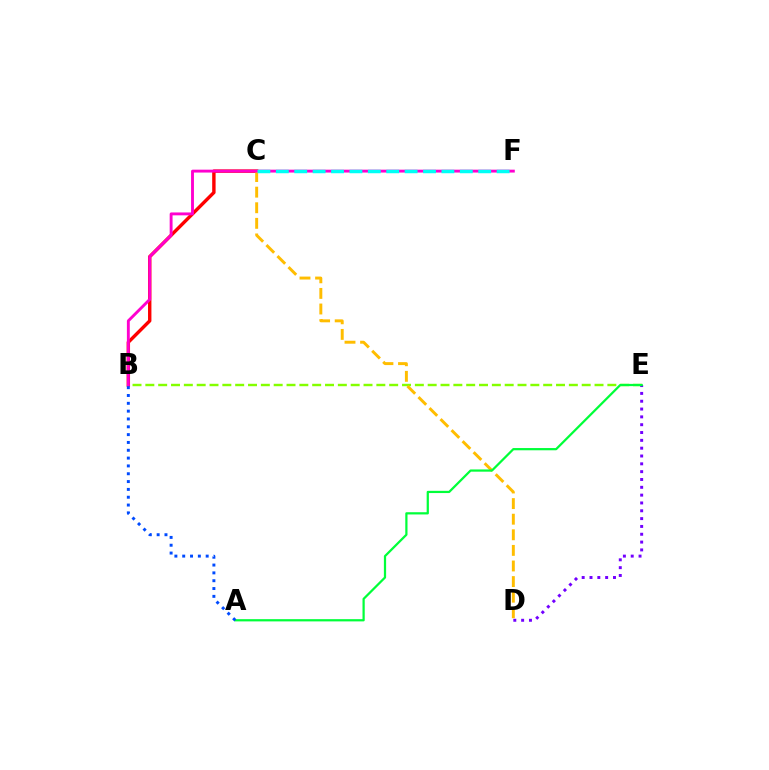{('B', 'C'): [{'color': '#ff0000', 'line_style': 'solid', 'thickness': 2.45}], ('B', 'E'): [{'color': '#84ff00', 'line_style': 'dashed', 'thickness': 1.74}], ('C', 'D'): [{'color': '#ffbd00', 'line_style': 'dashed', 'thickness': 2.12}], ('D', 'E'): [{'color': '#7200ff', 'line_style': 'dotted', 'thickness': 2.13}], ('B', 'F'): [{'color': '#ff00cf', 'line_style': 'solid', 'thickness': 2.08}], ('C', 'F'): [{'color': '#00fff6', 'line_style': 'dashed', 'thickness': 2.5}], ('A', 'E'): [{'color': '#00ff39', 'line_style': 'solid', 'thickness': 1.61}], ('A', 'B'): [{'color': '#004bff', 'line_style': 'dotted', 'thickness': 2.13}]}